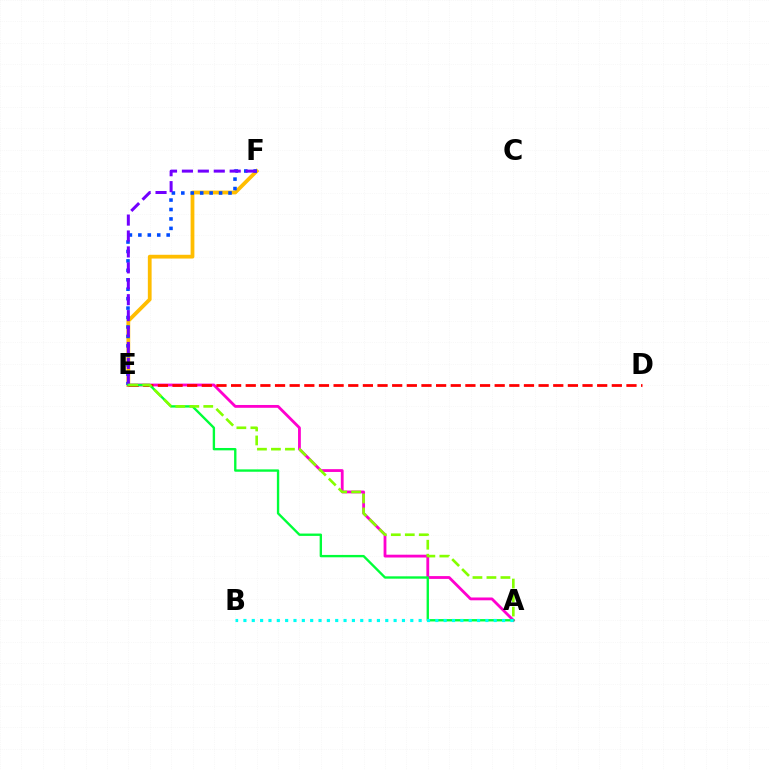{('E', 'F'): [{'color': '#ffbd00', 'line_style': 'solid', 'thickness': 2.72}, {'color': '#004bff', 'line_style': 'dotted', 'thickness': 2.56}, {'color': '#7200ff', 'line_style': 'dashed', 'thickness': 2.16}], ('A', 'E'): [{'color': '#ff00cf', 'line_style': 'solid', 'thickness': 2.03}, {'color': '#00ff39', 'line_style': 'solid', 'thickness': 1.7}, {'color': '#84ff00', 'line_style': 'dashed', 'thickness': 1.9}], ('D', 'E'): [{'color': '#ff0000', 'line_style': 'dashed', 'thickness': 1.99}], ('A', 'B'): [{'color': '#00fff6', 'line_style': 'dotted', 'thickness': 2.27}]}